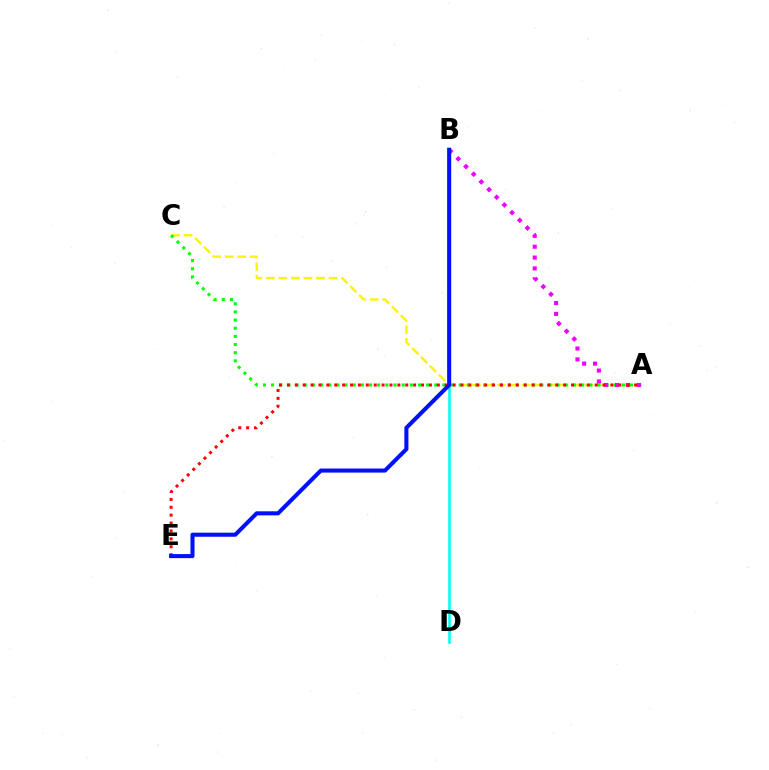{('A', 'C'): [{'color': '#fcf500', 'line_style': 'dashed', 'thickness': 1.7}, {'color': '#08ff00', 'line_style': 'dotted', 'thickness': 2.22}], ('B', 'D'): [{'color': '#00fff6', 'line_style': 'solid', 'thickness': 1.88}], ('A', 'B'): [{'color': '#ee00ff', 'line_style': 'dotted', 'thickness': 2.95}], ('A', 'E'): [{'color': '#ff0000', 'line_style': 'dotted', 'thickness': 2.14}], ('B', 'E'): [{'color': '#0010ff', 'line_style': 'solid', 'thickness': 2.92}]}